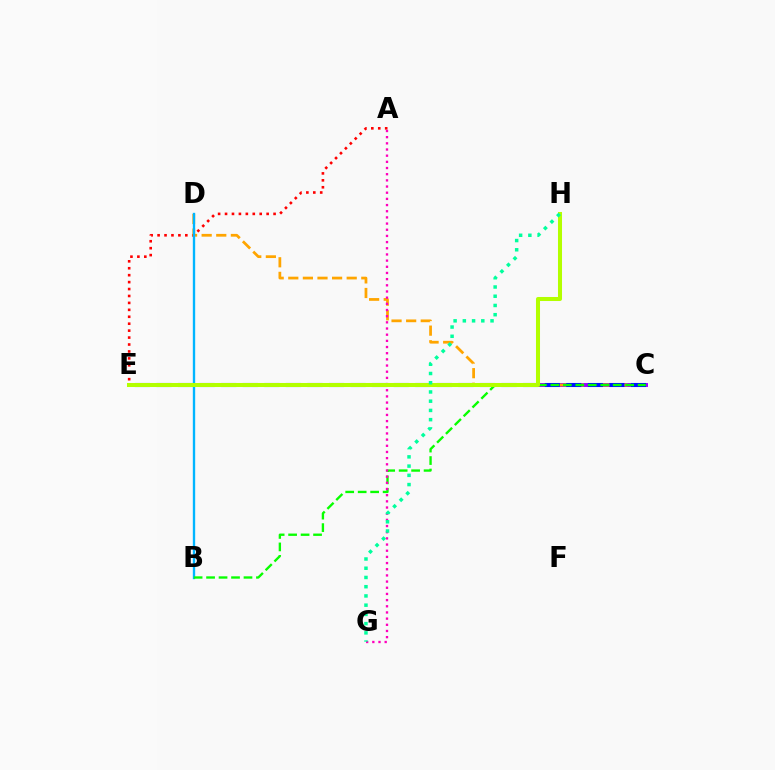{('A', 'E'): [{'color': '#ff0000', 'line_style': 'dotted', 'thickness': 1.88}], ('C', 'E'): [{'color': '#9b00ff', 'line_style': 'solid', 'thickness': 2.83}, {'color': '#0010ff', 'line_style': 'dashed', 'thickness': 2.93}], ('C', 'D'): [{'color': '#ffa500', 'line_style': 'dashed', 'thickness': 1.98}], ('B', 'D'): [{'color': '#00b5ff', 'line_style': 'solid', 'thickness': 1.7}], ('B', 'C'): [{'color': '#08ff00', 'line_style': 'dashed', 'thickness': 1.69}], ('A', 'G'): [{'color': '#ff00bd', 'line_style': 'dotted', 'thickness': 1.68}], ('E', 'H'): [{'color': '#b3ff00', 'line_style': 'solid', 'thickness': 2.9}], ('G', 'H'): [{'color': '#00ff9d', 'line_style': 'dotted', 'thickness': 2.51}]}